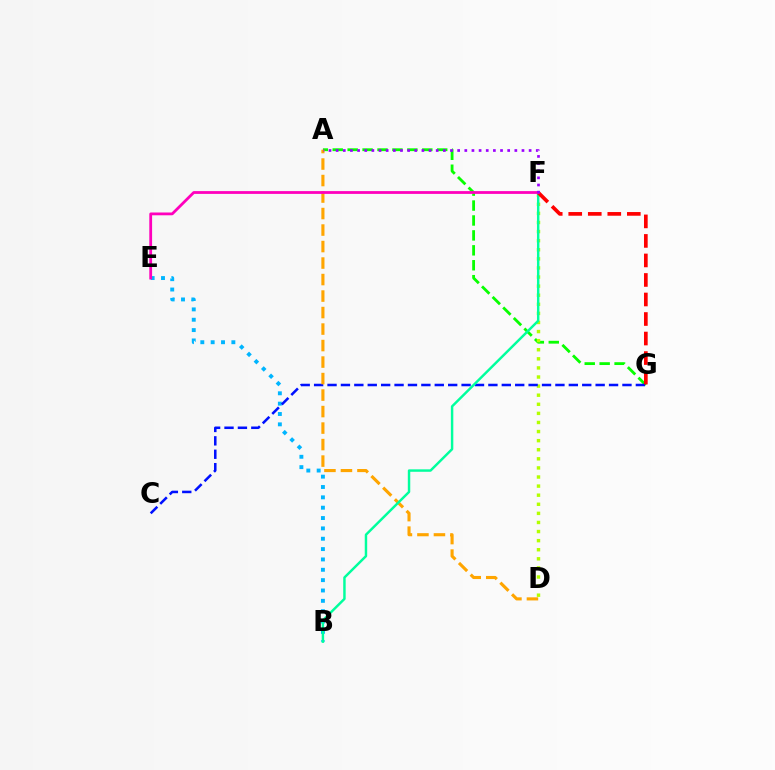{('B', 'E'): [{'color': '#00b5ff', 'line_style': 'dotted', 'thickness': 2.81}], ('A', 'G'): [{'color': '#08ff00', 'line_style': 'dashed', 'thickness': 2.03}], ('D', 'F'): [{'color': '#b3ff00', 'line_style': 'dotted', 'thickness': 2.47}], ('C', 'G'): [{'color': '#0010ff', 'line_style': 'dashed', 'thickness': 1.82}], ('A', 'D'): [{'color': '#ffa500', 'line_style': 'dashed', 'thickness': 2.24}], ('B', 'F'): [{'color': '#00ff9d', 'line_style': 'solid', 'thickness': 1.76}], ('F', 'G'): [{'color': '#ff0000', 'line_style': 'dashed', 'thickness': 2.65}], ('E', 'F'): [{'color': '#ff00bd', 'line_style': 'solid', 'thickness': 2.01}], ('A', 'F'): [{'color': '#9b00ff', 'line_style': 'dotted', 'thickness': 1.94}]}